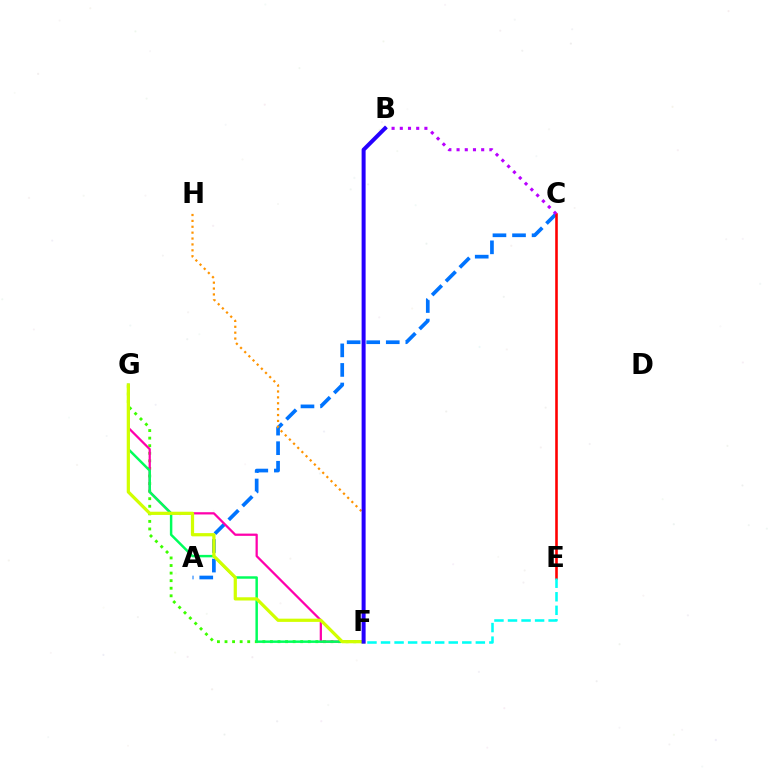{('F', 'G'): [{'color': '#3dff00', 'line_style': 'dotted', 'thickness': 2.06}, {'color': '#ff00ac', 'line_style': 'solid', 'thickness': 1.62}, {'color': '#00ff5c', 'line_style': 'solid', 'thickness': 1.77}, {'color': '#d1ff00', 'line_style': 'solid', 'thickness': 2.32}], ('A', 'C'): [{'color': '#0074ff', 'line_style': 'dashed', 'thickness': 2.66}], ('C', 'E'): [{'color': '#ff0000', 'line_style': 'solid', 'thickness': 1.87}], ('F', 'H'): [{'color': '#ff9400', 'line_style': 'dotted', 'thickness': 1.6}], ('B', 'C'): [{'color': '#b900ff', 'line_style': 'dotted', 'thickness': 2.23}], ('E', 'F'): [{'color': '#00fff6', 'line_style': 'dashed', 'thickness': 1.84}], ('B', 'F'): [{'color': '#2500ff', 'line_style': 'solid', 'thickness': 2.88}]}